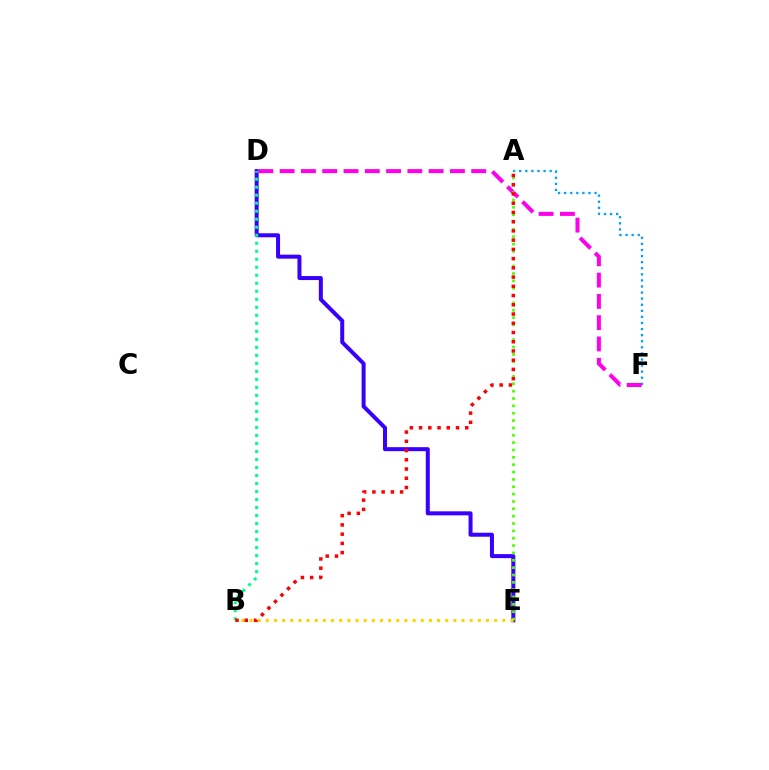{('A', 'F'): [{'color': '#009eff', 'line_style': 'dotted', 'thickness': 1.65}], ('D', 'E'): [{'color': '#3700ff', 'line_style': 'solid', 'thickness': 2.88}], ('D', 'F'): [{'color': '#ff00ed', 'line_style': 'dashed', 'thickness': 2.89}], ('A', 'E'): [{'color': '#4fff00', 'line_style': 'dotted', 'thickness': 2.0}], ('B', 'E'): [{'color': '#ffd500', 'line_style': 'dotted', 'thickness': 2.22}], ('B', 'D'): [{'color': '#00ff86', 'line_style': 'dotted', 'thickness': 2.18}], ('A', 'B'): [{'color': '#ff0000', 'line_style': 'dotted', 'thickness': 2.51}]}